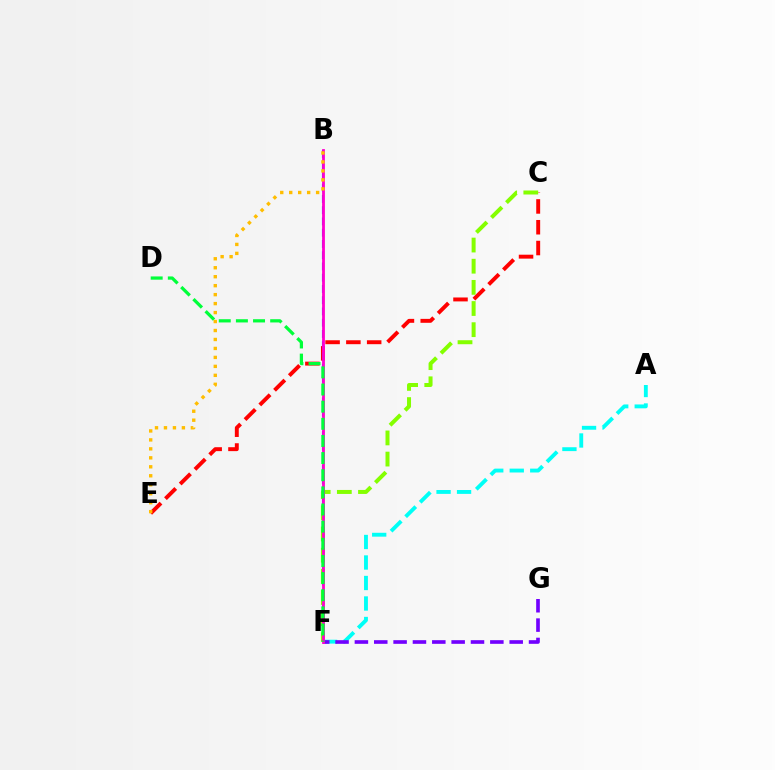{('C', 'E'): [{'color': '#ff0000', 'line_style': 'dashed', 'thickness': 2.82}], ('B', 'F'): [{'color': '#004bff', 'line_style': 'dashed', 'thickness': 1.53}, {'color': '#ff00cf', 'line_style': 'solid', 'thickness': 2.02}], ('C', 'F'): [{'color': '#84ff00', 'line_style': 'dashed', 'thickness': 2.87}], ('A', 'F'): [{'color': '#00fff6', 'line_style': 'dashed', 'thickness': 2.78}], ('F', 'G'): [{'color': '#7200ff', 'line_style': 'dashed', 'thickness': 2.63}], ('D', 'F'): [{'color': '#00ff39', 'line_style': 'dashed', 'thickness': 2.33}], ('B', 'E'): [{'color': '#ffbd00', 'line_style': 'dotted', 'thickness': 2.44}]}